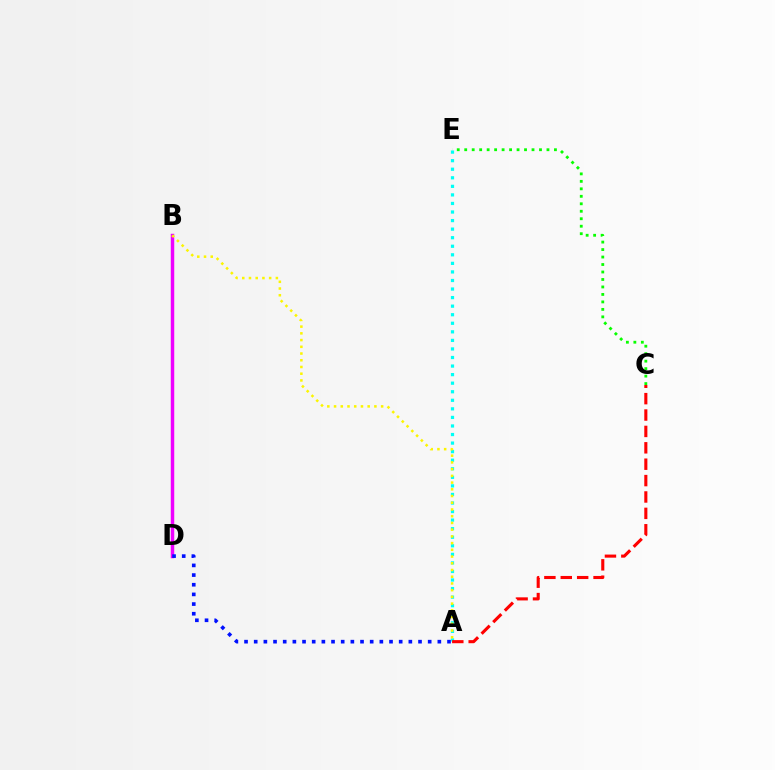{('C', 'E'): [{'color': '#08ff00', 'line_style': 'dotted', 'thickness': 2.03}], ('B', 'D'): [{'color': '#ee00ff', 'line_style': 'solid', 'thickness': 2.49}], ('A', 'E'): [{'color': '#00fff6', 'line_style': 'dotted', 'thickness': 2.33}], ('A', 'B'): [{'color': '#fcf500', 'line_style': 'dotted', 'thickness': 1.83}], ('A', 'C'): [{'color': '#ff0000', 'line_style': 'dashed', 'thickness': 2.23}], ('A', 'D'): [{'color': '#0010ff', 'line_style': 'dotted', 'thickness': 2.63}]}